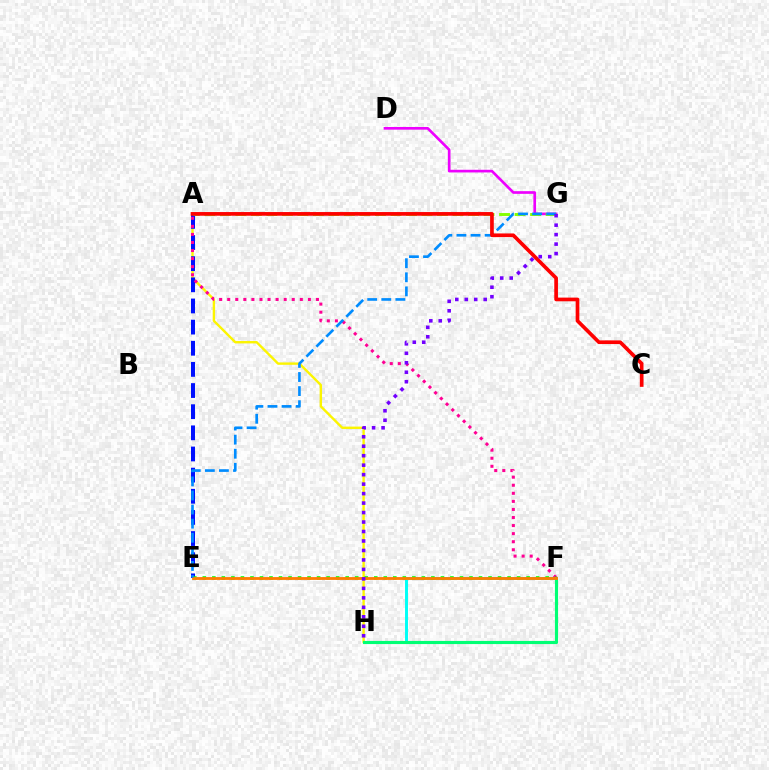{('A', 'H'): [{'color': '#fcf500', 'line_style': 'solid', 'thickness': 1.72}], ('F', 'H'): [{'color': '#00fff6', 'line_style': 'solid', 'thickness': 2.12}, {'color': '#00ff74', 'line_style': 'solid', 'thickness': 2.26}], ('A', 'E'): [{'color': '#0010ff', 'line_style': 'dashed', 'thickness': 2.87}], ('A', 'F'): [{'color': '#ff0094', 'line_style': 'dotted', 'thickness': 2.19}], ('D', 'G'): [{'color': '#ee00ff', 'line_style': 'solid', 'thickness': 1.92}], ('E', 'F'): [{'color': '#08ff00', 'line_style': 'dotted', 'thickness': 2.59}, {'color': '#ff7c00', 'line_style': 'solid', 'thickness': 2.03}], ('A', 'G'): [{'color': '#84ff00', 'line_style': 'dashed', 'thickness': 2.11}], ('E', 'G'): [{'color': '#008cff', 'line_style': 'dashed', 'thickness': 1.91}], ('A', 'C'): [{'color': '#ff0000', 'line_style': 'solid', 'thickness': 2.65}], ('G', 'H'): [{'color': '#7200ff', 'line_style': 'dotted', 'thickness': 2.57}]}